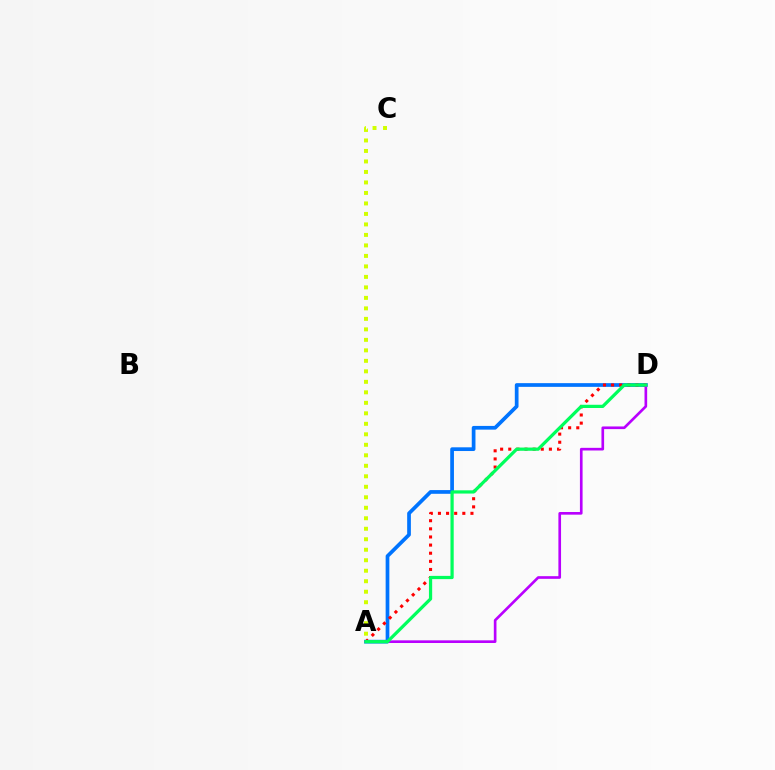{('A', 'D'): [{'color': '#0074ff', 'line_style': 'solid', 'thickness': 2.67}, {'color': '#ff0000', 'line_style': 'dotted', 'thickness': 2.21}, {'color': '#b900ff', 'line_style': 'solid', 'thickness': 1.91}, {'color': '#00ff5c', 'line_style': 'solid', 'thickness': 2.33}], ('A', 'C'): [{'color': '#d1ff00', 'line_style': 'dotted', 'thickness': 2.85}]}